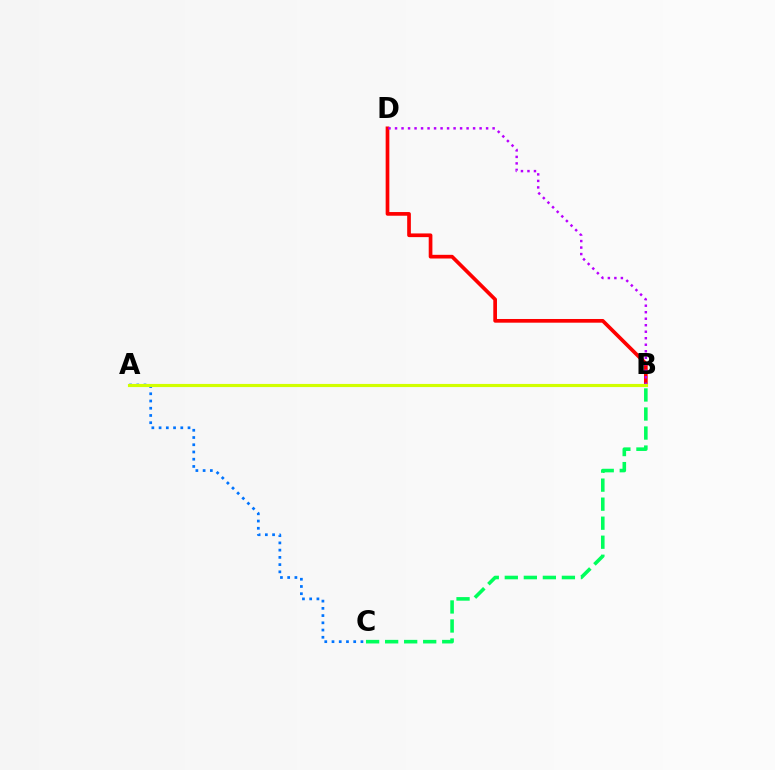{('A', 'C'): [{'color': '#0074ff', 'line_style': 'dotted', 'thickness': 1.97}], ('B', 'D'): [{'color': '#ff0000', 'line_style': 'solid', 'thickness': 2.66}, {'color': '#b900ff', 'line_style': 'dotted', 'thickness': 1.77}], ('A', 'B'): [{'color': '#d1ff00', 'line_style': 'solid', 'thickness': 2.25}], ('B', 'C'): [{'color': '#00ff5c', 'line_style': 'dashed', 'thickness': 2.59}]}